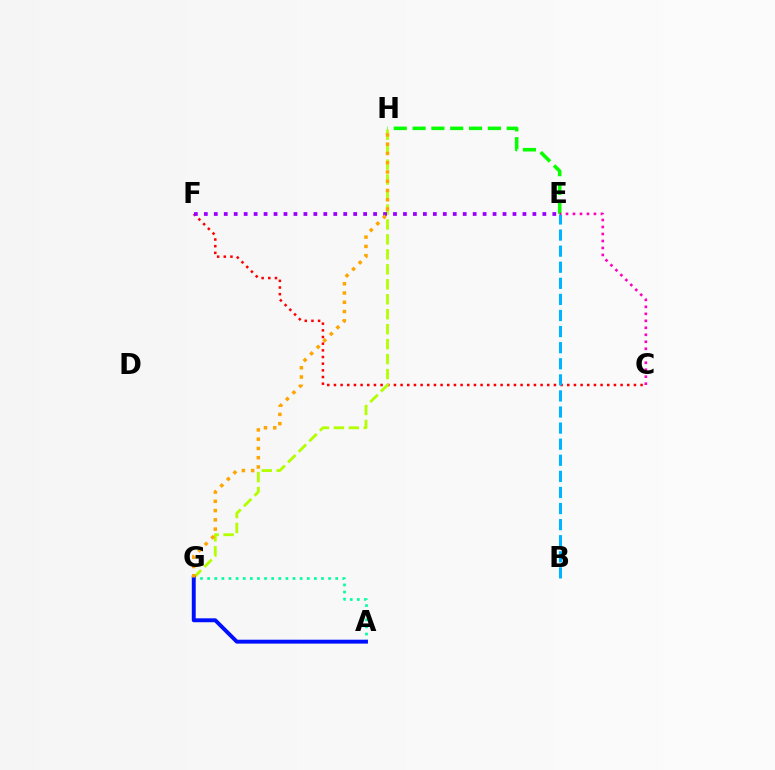{('C', 'F'): [{'color': '#ff0000', 'line_style': 'dotted', 'thickness': 1.81}], ('A', 'G'): [{'color': '#00ff9d', 'line_style': 'dotted', 'thickness': 1.93}, {'color': '#0010ff', 'line_style': 'solid', 'thickness': 2.82}], ('E', 'H'): [{'color': '#08ff00', 'line_style': 'dashed', 'thickness': 2.56}], ('G', 'H'): [{'color': '#b3ff00', 'line_style': 'dashed', 'thickness': 2.03}, {'color': '#ffa500', 'line_style': 'dotted', 'thickness': 2.52}], ('E', 'F'): [{'color': '#9b00ff', 'line_style': 'dotted', 'thickness': 2.71}], ('B', 'E'): [{'color': '#00b5ff', 'line_style': 'dashed', 'thickness': 2.19}], ('C', 'E'): [{'color': '#ff00bd', 'line_style': 'dotted', 'thickness': 1.9}]}